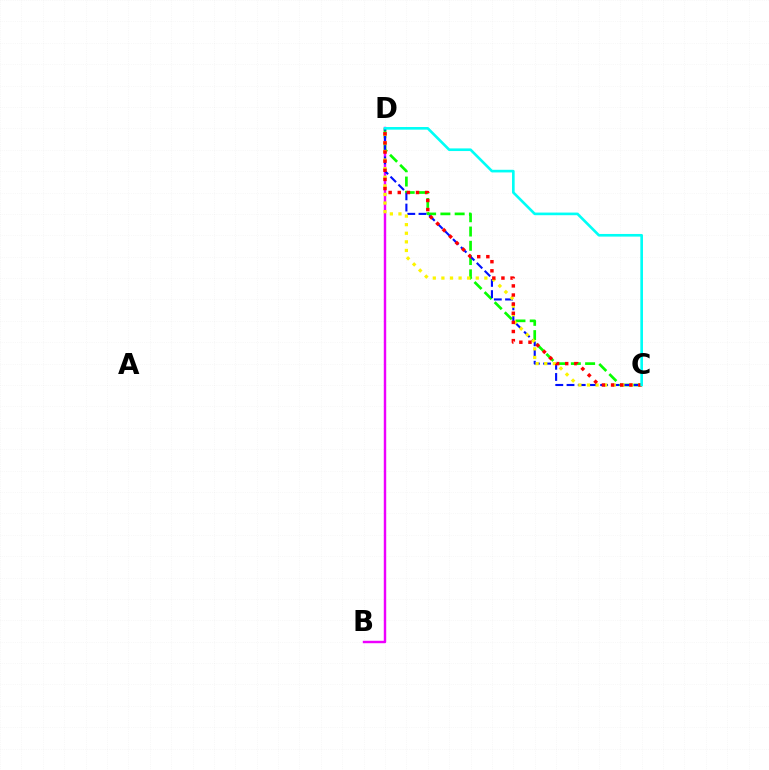{('B', 'D'): [{'color': '#ee00ff', 'line_style': 'solid', 'thickness': 1.76}], ('C', 'D'): [{'color': '#08ff00', 'line_style': 'dashed', 'thickness': 1.94}, {'color': '#0010ff', 'line_style': 'dashed', 'thickness': 1.52}, {'color': '#fcf500', 'line_style': 'dotted', 'thickness': 2.34}, {'color': '#ff0000', 'line_style': 'dotted', 'thickness': 2.48}, {'color': '#00fff6', 'line_style': 'solid', 'thickness': 1.9}]}